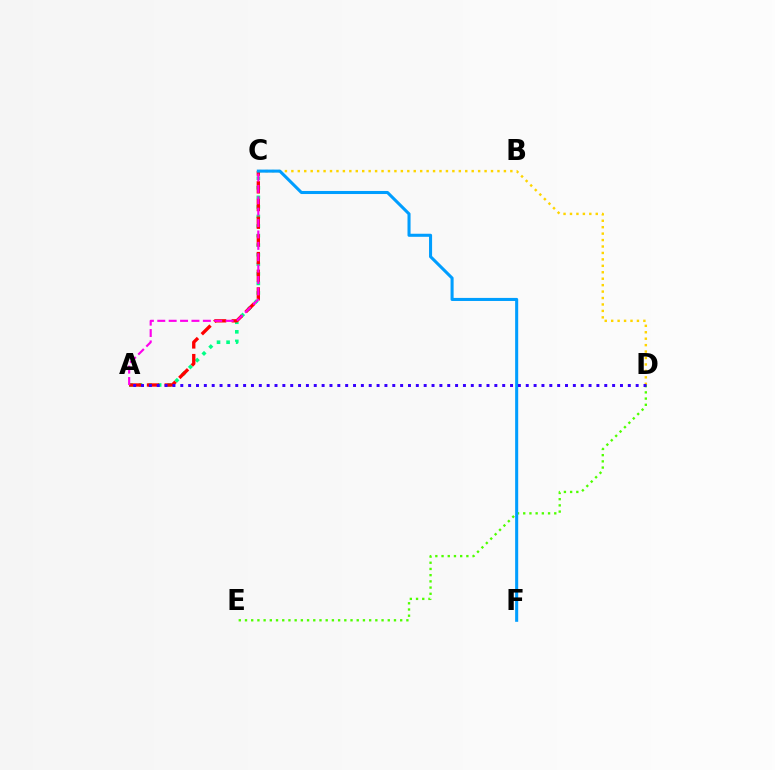{('D', 'E'): [{'color': '#4fff00', 'line_style': 'dotted', 'thickness': 1.69}], ('C', 'D'): [{'color': '#ffd500', 'line_style': 'dotted', 'thickness': 1.75}], ('A', 'C'): [{'color': '#00ff86', 'line_style': 'dotted', 'thickness': 2.6}, {'color': '#ff0000', 'line_style': 'dashed', 'thickness': 2.4}, {'color': '#ff00ed', 'line_style': 'dashed', 'thickness': 1.55}], ('C', 'F'): [{'color': '#009eff', 'line_style': 'solid', 'thickness': 2.2}], ('A', 'D'): [{'color': '#3700ff', 'line_style': 'dotted', 'thickness': 2.13}]}